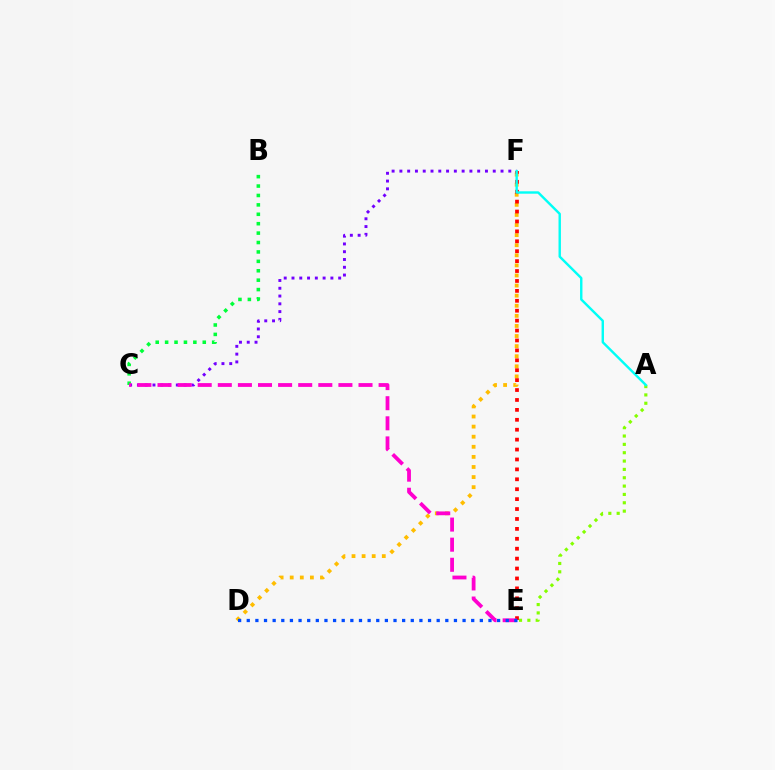{('C', 'F'): [{'color': '#7200ff', 'line_style': 'dotted', 'thickness': 2.11}], ('D', 'F'): [{'color': '#ffbd00', 'line_style': 'dotted', 'thickness': 2.74}], ('B', 'C'): [{'color': '#00ff39', 'line_style': 'dotted', 'thickness': 2.56}], ('A', 'E'): [{'color': '#84ff00', 'line_style': 'dotted', 'thickness': 2.27}], ('E', 'F'): [{'color': '#ff0000', 'line_style': 'dotted', 'thickness': 2.69}], ('C', 'E'): [{'color': '#ff00cf', 'line_style': 'dashed', 'thickness': 2.73}], ('A', 'F'): [{'color': '#00fff6', 'line_style': 'solid', 'thickness': 1.73}], ('D', 'E'): [{'color': '#004bff', 'line_style': 'dotted', 'thickness': 2.35}]}